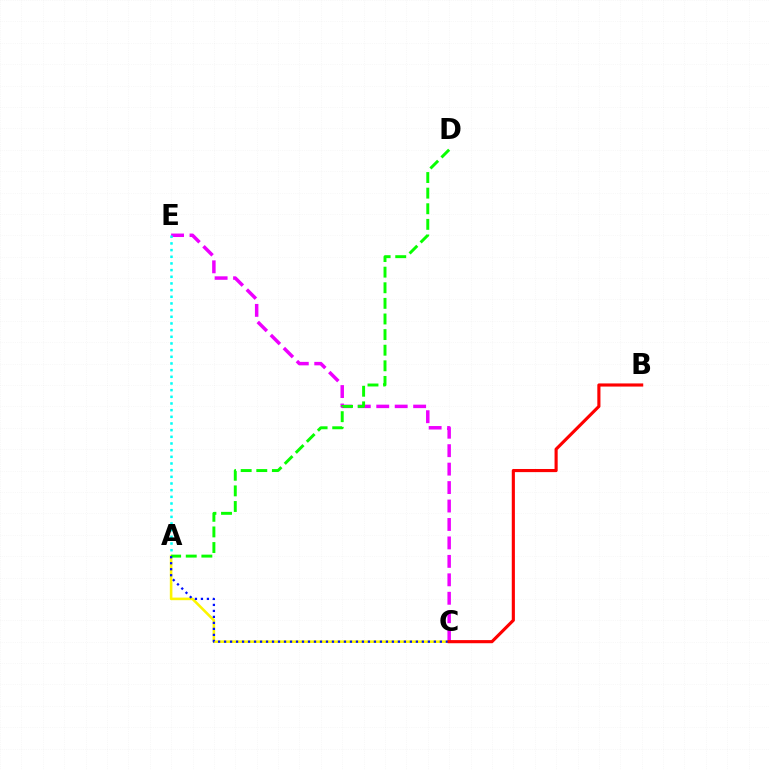{('C', 'E'): [{'color': '#ee00ff', 'line_style': 'dashed', 'thickness': 2.51}], ('A', 'E'): [{'color': '#00fff6', 'line_style': 'dotted', 'thickness': 1.81}], ('A', 'C'): [{'color': '#fcf500', 'line_style': 'solid', 'thickness': 1.86}, {'color': '#0010ff', 'line_style': 'dotted', 'thickness': 1.63}], ('A', 'D'): [{'color': '#08ff00', 'line_style': 'dashed', 'thickness': 2.12}], ('B', 'C'): [{'color': '#ff0000', 'line_style': 'solid', 'thickness': 2.25}]}